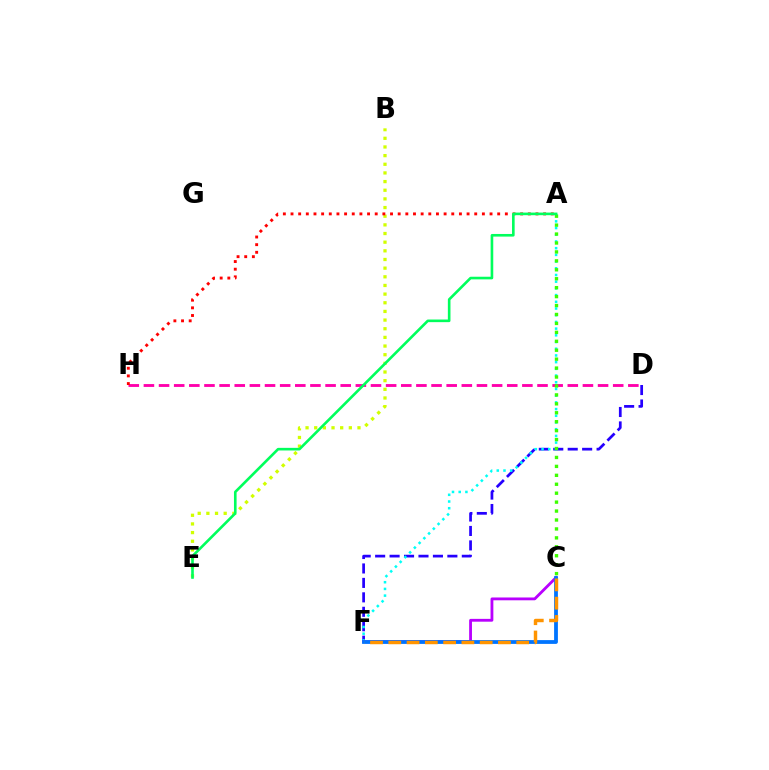{('B', 'E'): [{'color': '#d1ff00', 'line_style': 'dotted', 'thickness': 2.35}], ('D', 'H'): [{'color': '#ff00ac', 'line_style': 'dashed', 'thickness': 2.06}], ('D', 'F'): [{'color': '#2500ff', 'line_style': 'dashed', 'thickness': 1.96}], ('A', 'F'): [{'color': '#00fff6', 'line_style': 'dotted', 'thickness': 1.82}], ('A', 'H'): [{'color': '#ff0000', 'line_style': 'dotted', 'thickness': 2.08}], ('C', 'F'): [{'color': '#b900ff', 'line_style': 'solid', 'thickness': 2.03}, {'color': '#0074ff', 'line_style': 'solid', 'thickness': 2.73}, {'color': '#ff9400', 'line_style': 'dashed', 'thickness': 2.48}], ('A', 'C'): [{'color': '#3dff00', 'line_style': 'dotted', 'thickness': 2.43}], ('A', 'E'): [{'color': '#00ff5c', 'line_style': 'solid', 'thickness': 1.89}]}